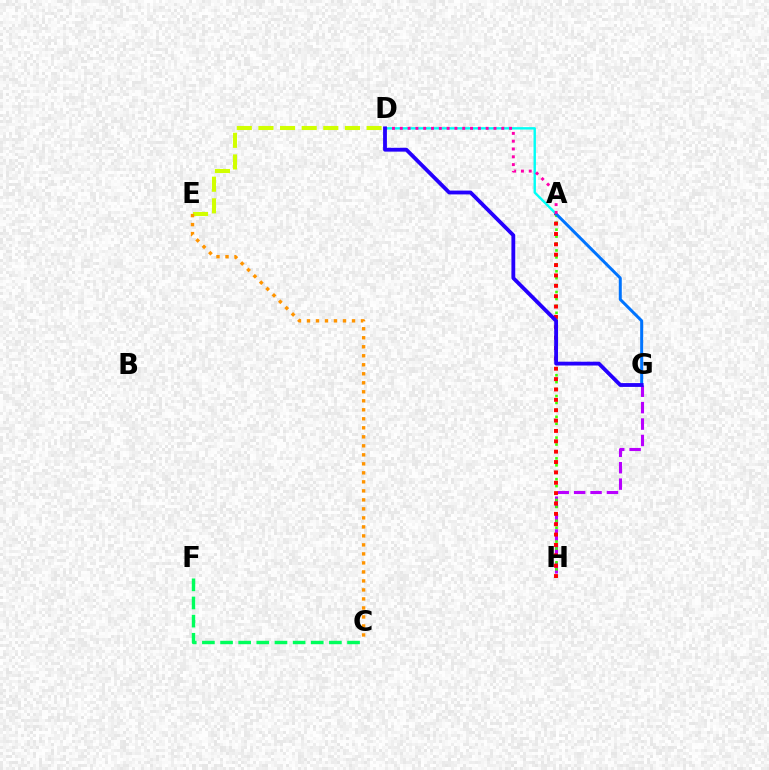{('D', 'E'): [{'color': '#d1ff00', 'line_style': 'dashed', 'thickness': 2.94}], ('G', 'H'): [{'color': '#b900ff', 'line_style': 'dashed', 'thickness': 2.23}], ('C', 'E'): [{'color': '#ff9400', 'line_style': 'dotted', 'thickness': 2.45}], ('A', 'H'): [{'color': '#3dff00', 'line_style': 'dotted', 'thickness': 1.88}, {'color': '#ff0000', 'line_style': 'dotted', 'thickness': 2.82}], ('A', 'D'): [{'color': '#00fff6', 'line_style': 'solid', 'thickness': 1.73}, {'color': '#ff00ac', 'line_style': 'dotted', 'thickness': 2.12}], ('A', 'G'): [{'color': '#0074ff', 'line_style': 'solid', 'thickness': 2.16}], ('D', 'G'): [{'color': '#2500ff', 'line_style': 'solid', 'thickness': 2.75}], ('C', 'F'): [{'color': '#00ff5c', 'line_style': 'dashed', 'thickness': 2.46}]}